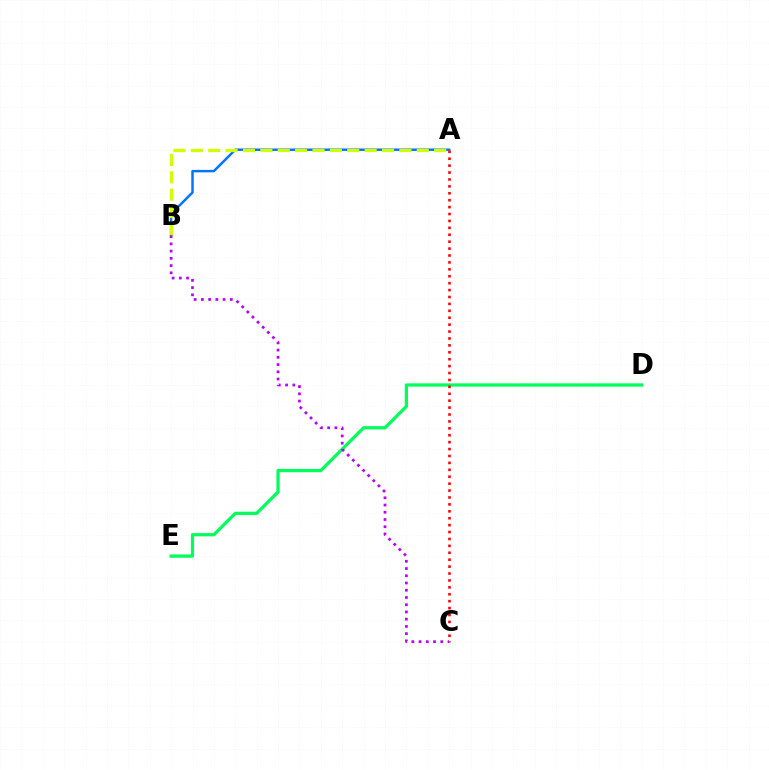{('A', 'B'): [{'color': '#0074ff', 'line_style': 'solid', 'thickness': 1.78}, {'color': '#d1ff00', 'line_style': 'dashed', 'thickness': 2.36}], ('D', 'E'): [{'color': '#00ff5c', 'line_style': 'solid', 'thickness': 2.35}], ('A', 'C'): [{'color': '#ff0000', 'line_style': 'dotted', 'thickness': 1.88}], ('B', 'C'): [{'color': '#b900ff', 'line_style': 'dotted', 'thickness': 1.97}]}